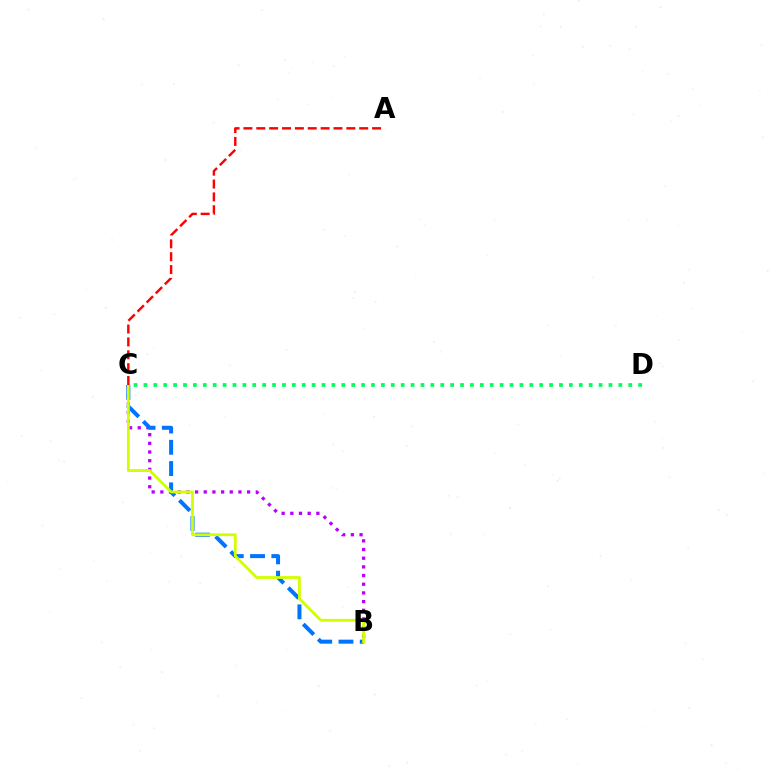{('B', 'C'): [{'color': '#b900ff', 'line_style': 'dotted', 'thickness': 2.36}, {'color': '#0074ff', 'line_style': 'dashed', 'thickness': 2.89}, {'color': '#d1ff00', 'line_style': 'solid', 'thickness': 2.03}], ('C', 'D'): [{'color': '#00ff5c', 'line_style': 'dotted', 'thickness': 2.69}], ('A', 'C'): [{'color': '#ff0000', 'line_style': 'dashed', 'thickness': 1.75}]}